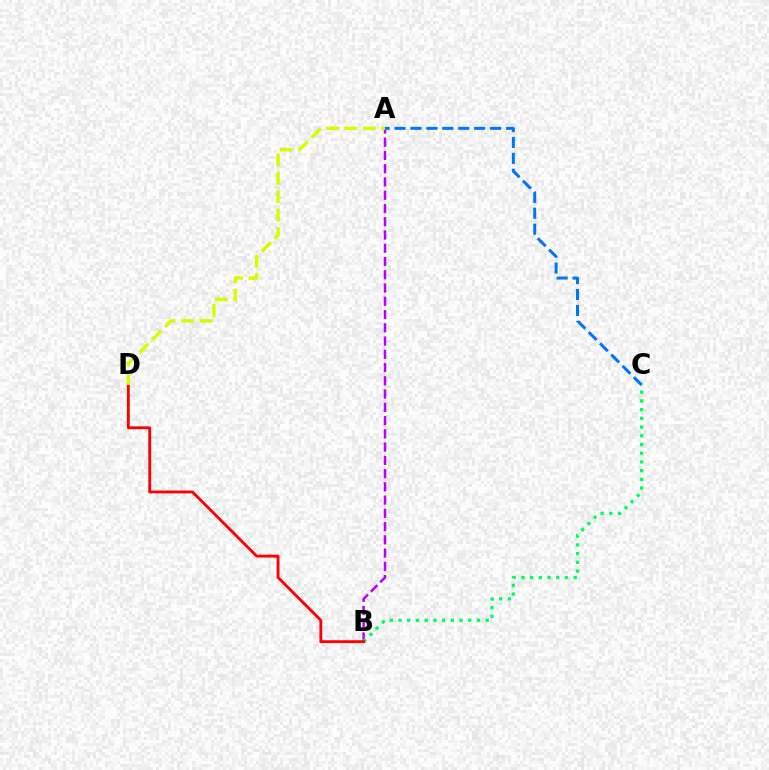{('A', 'B'): [{'color': '#b900ff', 'line_style': 'dashed', 'thickness': 1.8}], ('B', 'C'): [{'color': '#00ff5c', 'line_style': 'dotted', 'thickness': 2.37}], ('B', 'D'): [{'color': '#ff0000', 'line_style': 'solid', 'thickness': 2.05}], ('A', 'C'): [{'color': '#0074ff', 'line_style': 'dashed', 'thickness': 2.16}], ('A', 'D'): [{'color': '#d1ff00', 'line_style': 'dashed', 'thickness': 2.5}]}